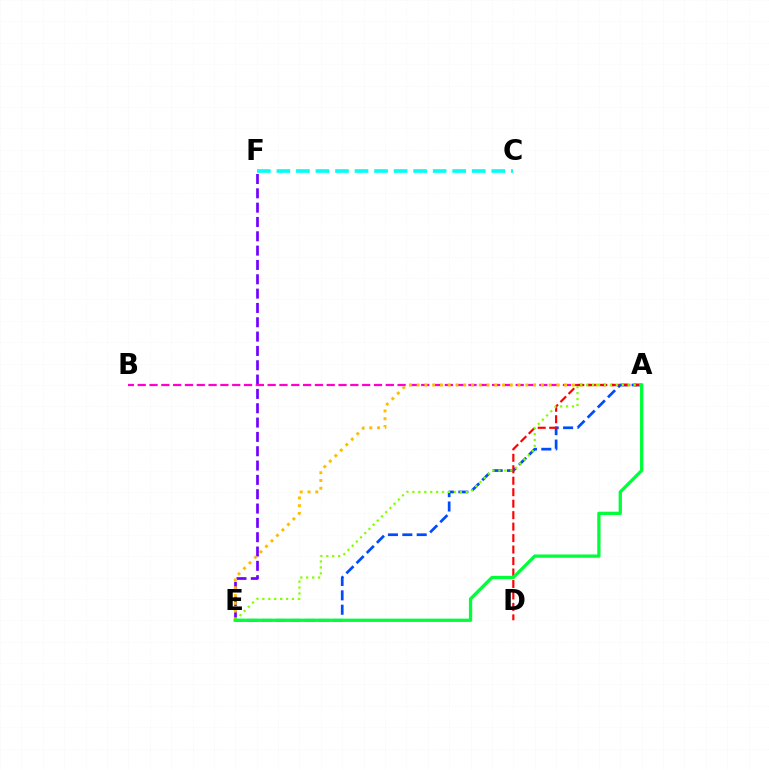{('E', 'F'): [{'color': '#7200ff', 'line_style': 'dashed', 'thickness': 1.95}], ('A', 'B'): [{'color': '#ff00cf', 'line_style': 'dashed', 'thickness': 1.6}], ('C', 'F'): [{'color': '#00fff6', 'line_style': 'dashed', 'thickness': 2.65}], ('A', 'E'): [{'color': '#ffbd00', 'line_style': 'dotted', 'thickness': 2.11}, {'color': '#004bff', 'line_style': 'dashed', 'thickness': 1.95}, {'color': '#84ff00', 'line_style': 'dotted', 'thickness': 1.61}, {'color': '#00ff39', 'line_style': 'solid', 'thickness': 2.37}], ('A', 'D'): [{'color': '#ff0000', 'line_style': 'dashed', 'thickness': 1.56}]}